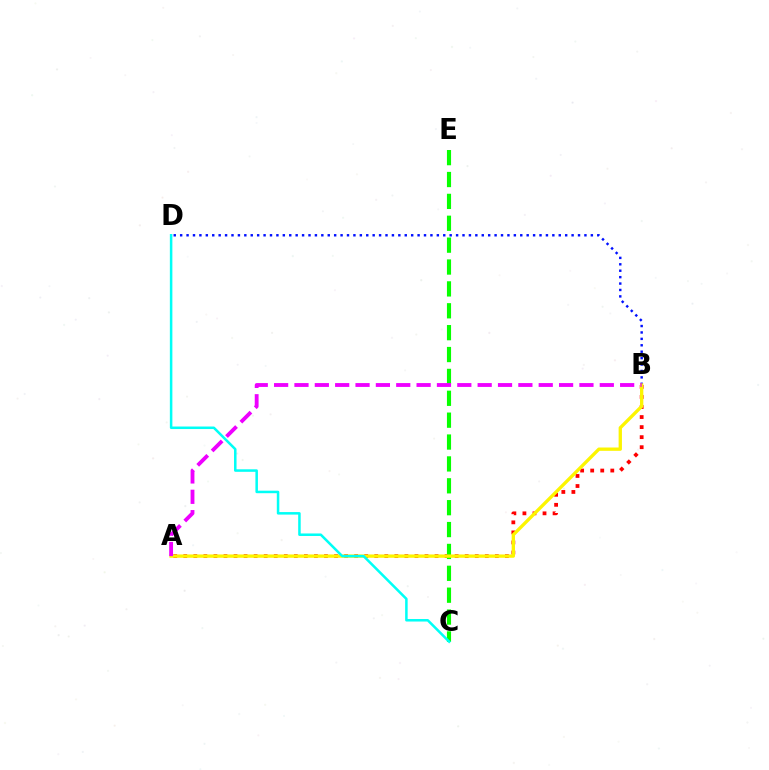{('A', 'B'): [{'color': '#ff0000', 'line_style': 'dotted', 'thickness': 2.73}, {'color': '#fcf500', 'line_style': 'solid', 'thickness': 2.39}, {'color': '#ee00ff', 'line_style': 'dashed', 'thickness': 2.77}], ('C', 'E'): [{'color': '#08ff00', 'line_style': 'dashed', 'thickness': 2.97}], ('B', 'D'): [{'color': '#0010ff', 'line_style': 'dotted', 'thickness': 1.74}], ('C', 'D'): [{'color': '#00fff6', 'line_style': 'solid', 'thickness': 1.81}]}